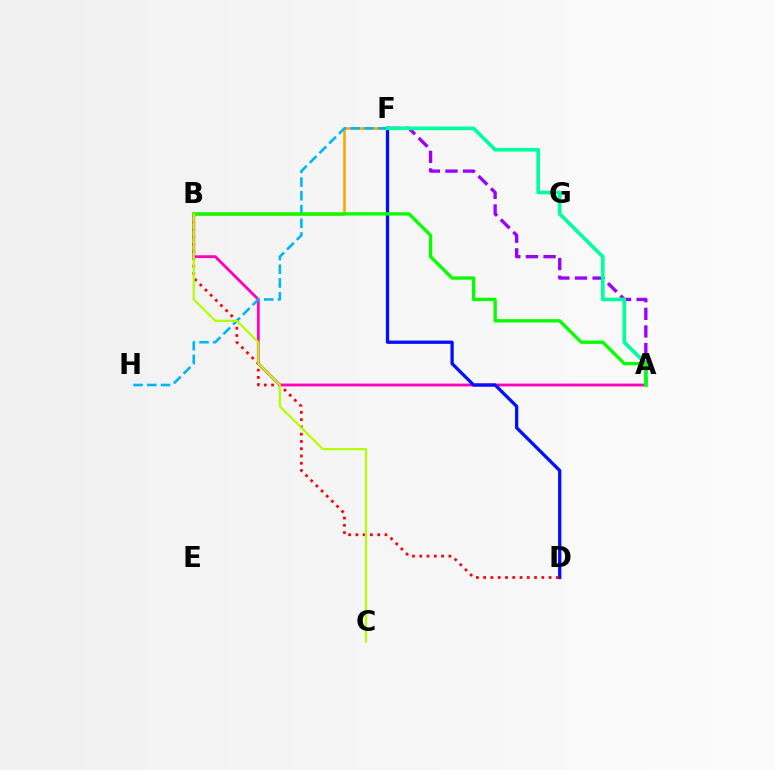{('B', 'F'): [{'color': '#ffa500', 'line_style': 'solid', 'thickness': 1.87}], ('A', 'F'): [{'color': '#9b00ff', 'line_style': 'dashed', 'thickness': 2.39}, {'color': '#00ff9d', 'line_style': 'solid', 'thickness': 2.64}], ('A', 'B'): [{'color': '#ff00bd', 'line_style': 'solid', 'thickness': 2.02}, {'color': '#08ff00', 'line_style': 'solid', 'thickness': 2.4}], ('D', 'F'): [{'color': '#0010ff', 'line_style': 'solid', 'thickness': 2.36}], ('B', 'D'): [{'color': '#ff0000', 'line_style': 'dotted', 'thickness': 1.98}], ('F', 'H'): [{'color': '#00b5ff', 'line_style': 'dashed', 'thickness': 1.87}], ('B', 'C'): [{'color': '#b3ff00', 'line_style': 'solid', 'thickness': 1.59}]}